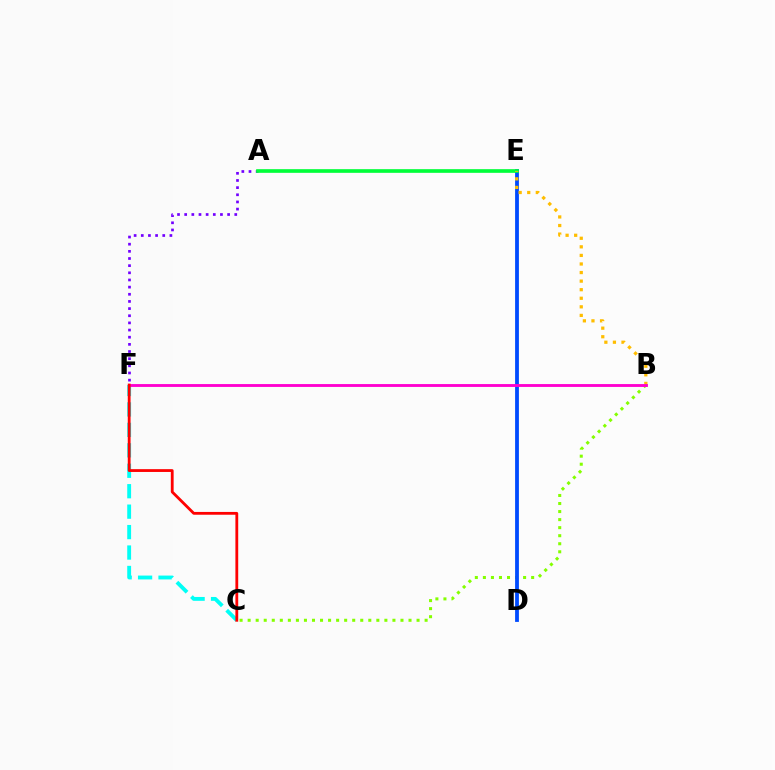{('B', 'C'): [{'color': '#84ff00', 'line_style': 'dotted', 'thickness': 2.19}], ('D', 'E'): [{'color': '#004bff', 'line_style': 'solid', 'thickness': 2.74}], ('C', 'F'): [{'color': '#00fff6', 'line_style': 'dashed', 'thickness': 2.78}, {'color': '#ff0000', 'line_style': 'solid', 'thickness': 2.02}], ('A', 'F'): [{'color': '#7200ff', 'line_style': 'dotted', 'thickness': 1.94}], ('A', 'E'): [{'color': '#00ff39', 'line_style': 'solid', 'thickness': 2.64}], ('B', 'E'): [{'color': '#ffbd00', 'line_style': 'dotted', 'thickness': 2.33}], ('B', 'F'): [{'color': '#ff00cf', 'line_style': 'solid', 'thickness': 2.06}]}